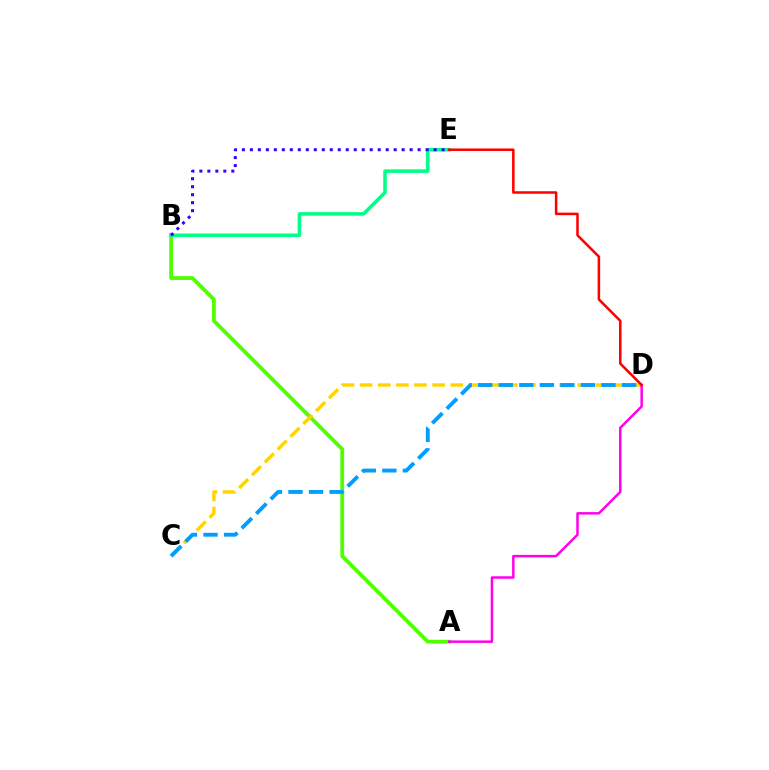{('A', 'B'): [{'color': '#4fff00', 'line_style': 'solid', 'thickness': 2.72}], ('C', 'D'): [{'color': '#ffd500', 'line_style': 'dashed', 'thickness': 2.46}, {'color': '#009eff', 'line_style': 'dashed', 'thickness': 2.79}], ('B', 'E'): [{'color': '#00ff86', 'line_style': 'solid', 'thickness': 2.55}, {'color': '#3700ff', 'line_style': 'dotted', 'thickness': 2.17}], ('A', 'D'): [{'color': '#ff00ed', 'line_style': 'solid', 'thickness': 1.8}], ('D', 'E'): [{'color': '#ff0000', 'line_style': 'solid', 'thickness': 1.82}]}